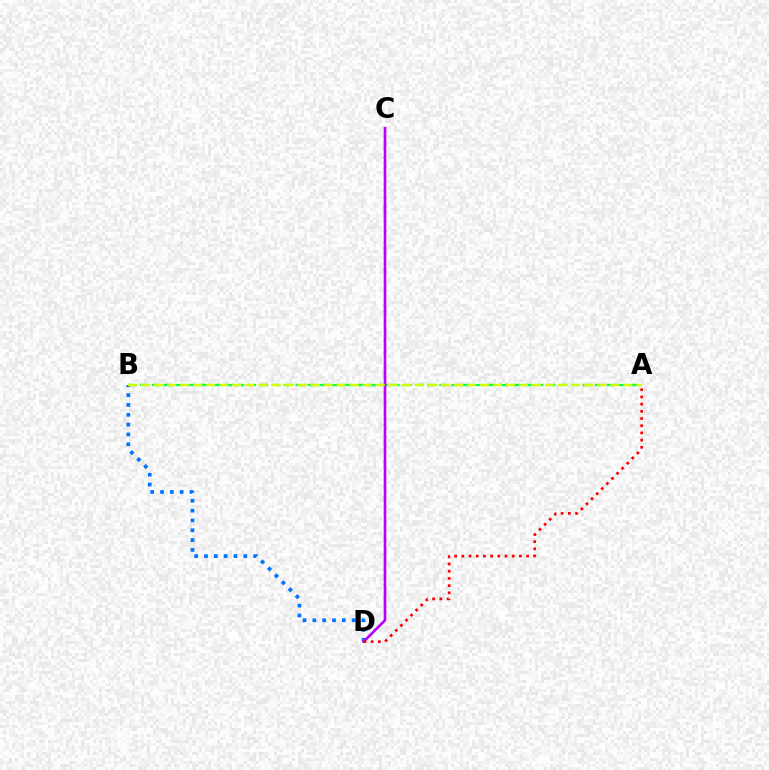{('A', 'B'): [{'color': '#00ff5c', 'line_style': 'dashed', 'thickness': 1.63}, {'color': '#d1ff00', 'line_style': 'dashed', 'thickness': 1.77}], ('B', 'D'): [{'color': '#0074ff', 'line_style': 'dotted', 'thickness': 2.67}], ('C', 'D'): [{'color': '#b900ff', 'line_style': 'solid', 'thickness': 1.89}], ('A', 'D'): [{'color': '#ff0000', 'line_style': 'dotted', 'thickness': 1.96}]}